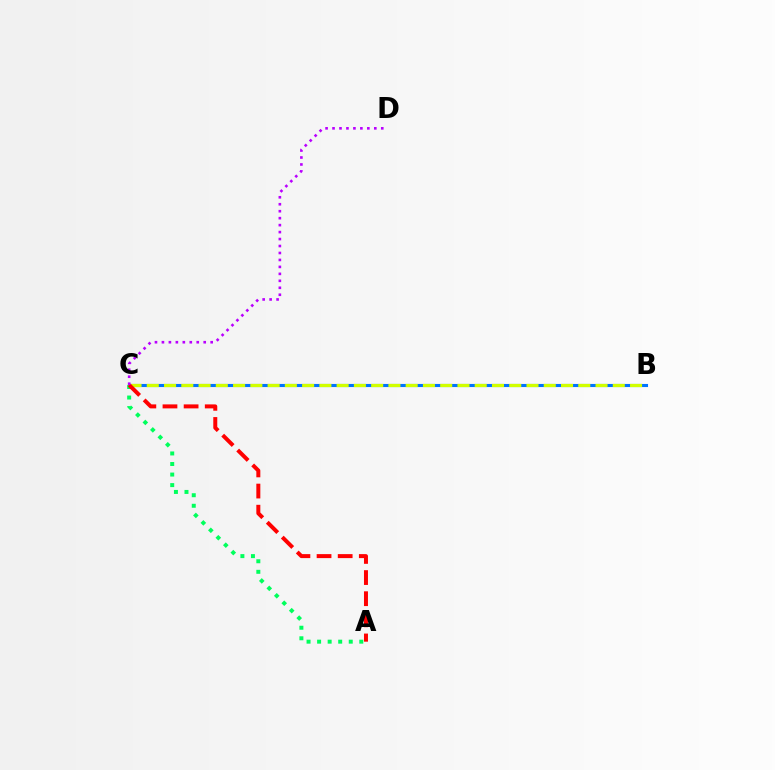{('B', 'C'): [{'color': '#0074ff', 'line_style': 'solid', 'thickness': 2.23}, {'color': '#d1ff00', 'line_style': 'dashed', 'thickness': 2.34}], ('A', 'C'): [{'color': '#00ff5c', 'line_style': 'dotted', 'thickness': 2.87}, {'color': '#ff0000', 'line_style': 'dashed', 'thickness': 2.87}], ('C', 'D'): [{'color': '#b900ff', 'line_style': 'dotted', 'thickness': 1.89}]}